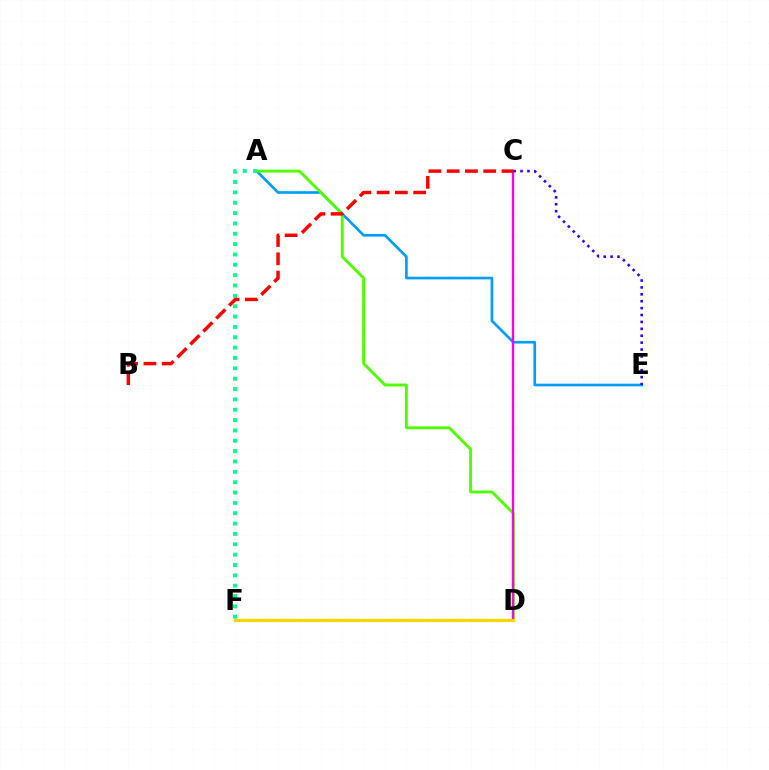{('A', 'E'): [{'color': '#009eff', 'line_style': 'solid', 'thickness': 1.92}], ('A', 'D'): [{'color': '#4fff00', 'line_style': 'solid', 'thickness': 2.08}], ('A', 'F'): [{'color': '#00ff86', 'line_style': 'dotted', 'thickness': 2.81}], ('C', 'D'): [{'color': '#ff00ed', 'line_style': 'solid', 'thickness': 1.69}], ('C', 'E'): [{'color': '#3700ff', 'line_style': 'dotted', 'thickness': 1.87}], ('D', 'F'): [{'color': '#ffd500', 'line_style': 'solid', 'thickness': 2.31}], ('B', 'C'): [{'color': '#ff0000', 'line_style': 'dashed', 'thickness': 2.48}]}